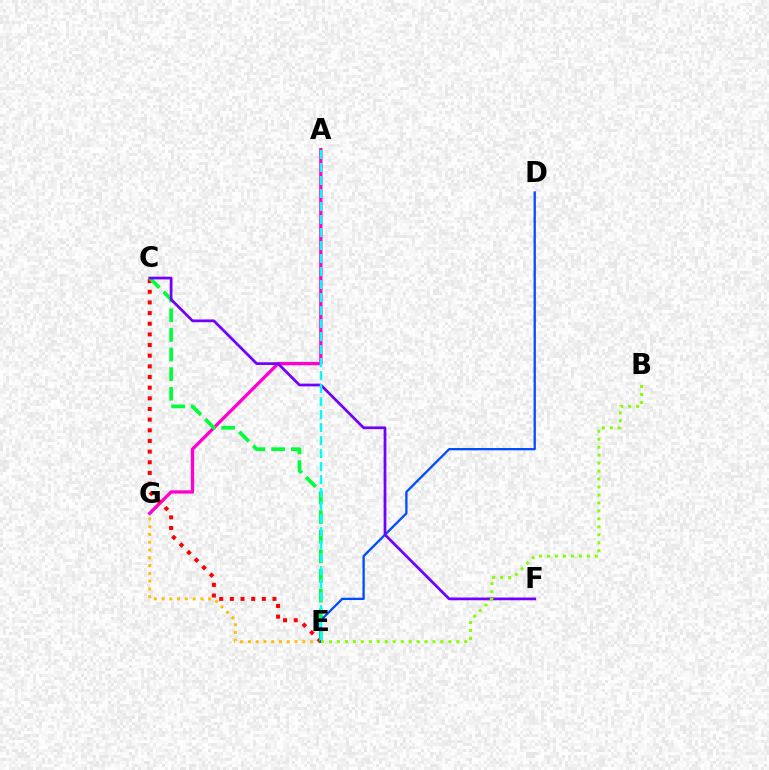{('A', 'G'): [{'color': '#ff00cf', 'line_style': 'solid', 'thickness': 2.39}], ('E', 'G'): [{'color': '#ffbd00', 'line_style': 'dotted', 'thickness': 2.11}], ('C', 'E'): [{'color': '#ff0000', 'line_style': 'dotted', 'thickness': 2.9}, {'color': '#00ff39', 'line_style': 'dashed', 'thickness': 2.67}], ('D', 'E'): [{'color': '#004bff', 'line_style': 'solid', 'thickness': 1.64}], ('C', 'F'): [{'color': '#7200ff', 'line_style': 'solid', 'thickness': 1.97}], ('B', 'E'): [{'color': '#84ff00', 'line_style': 'dotted', 'thickness': 2.16}], ('A', 'E'): [{'color': '#00fff6', 'line_style': 'dashed', 'thickness': 1.77}]}